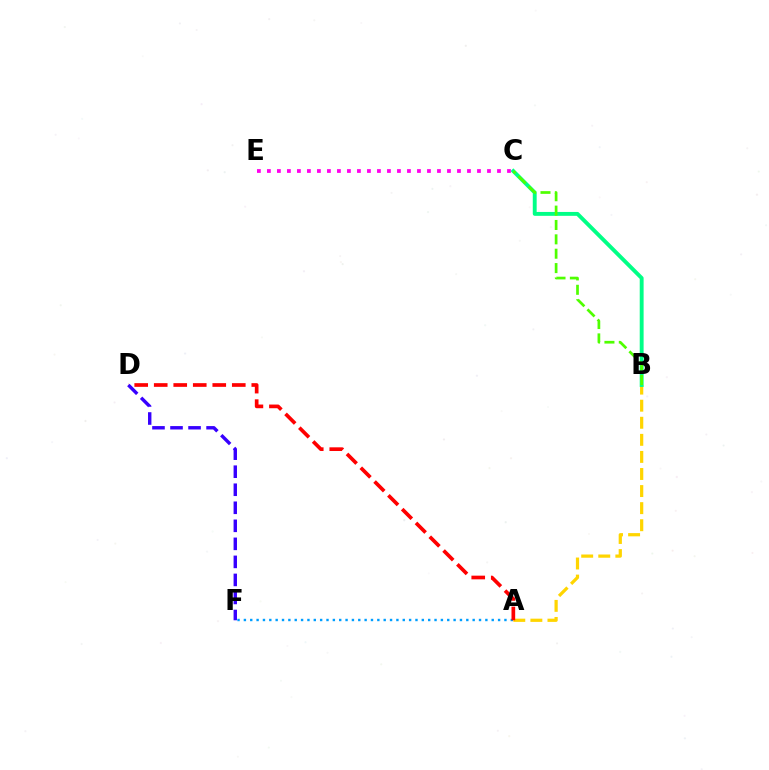{('A', 'F'): [{'color': '#009eff', 'line_style': 'dotted', 'thickness': 1.73}], ('A', 'B'): [{'color': '#ffd500', 'line_style': 'dashed', 'thickness': 2.32}], ('B', 'C'): [{'color': '#00ff86', 'line_style': 'solid', 'thickness': 2.8}, {'color': '#4fff00', 'line_style': 'dashed', 'thickness': 1.95}], ('C', 'E'): [{'color': '#ff00ed', 'line_style': 'dotted', 'thickness': 2.72}], ('A', 'D'): [{'color': '#ff0000', 'line_style': 'dashed', 'thickness': 2.65}], ('D', 'F'): [{'color': '#3700ff', 'line_style': 'dashed', 'thickness': 2.45}]}